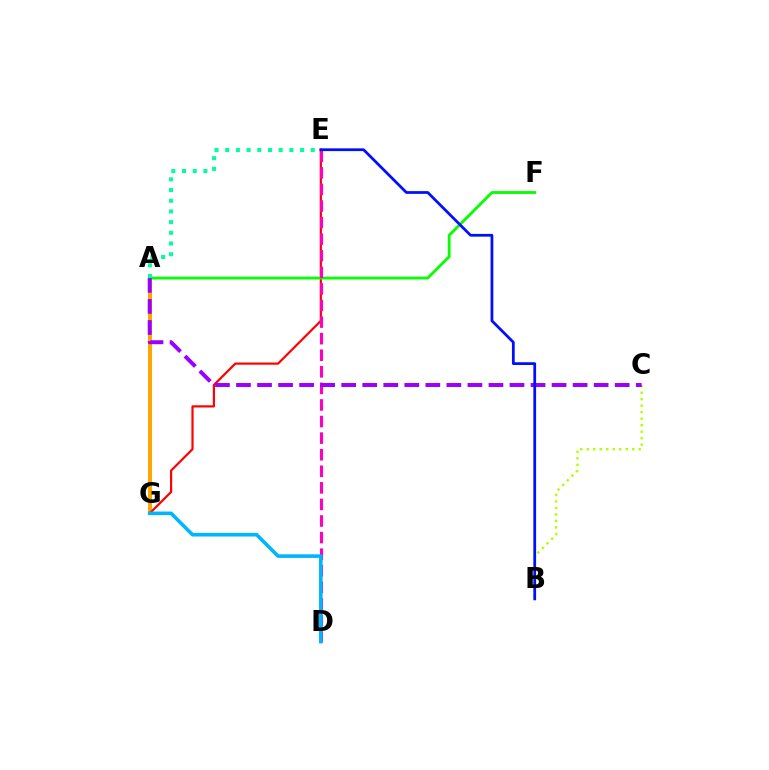{('A', 'G'): [{'color': '#ffa500', 'line_style': 'solid', 'thickness': 2.86}], ('B', 'C'): [{'color': '#b3ff00', 'line_style': 'dotted', 'thickness': 1.76}], ('E', 'G'): [{'color': '#ff0000', 'line_style': 'solid', 'thickness': 1.58}], ('A', 'F'): [{'color': '#08ff00', 'line_style': 'solid', 'thickness': 2.04}], ('D', 'E'): [{'color': '#ff00bd', 'line_style': 'dashed', 'thickness': 2.25}], ('A', 'C'): [{'color': '#9b00ff', 'line_style': 'dashed', 'thickness': 2.86}], ('D', 'G'): [{'color': '#00b5ff', 'line_style': 'solid', 'thickness': 2.59}], ('A', 'E'): [{'color': '#00ff9d', 'line_style': 'dotted', 'thickness': 2.91}], ('B', 'E'): [{'color': '#0010ff', 'line_style': 'solid', 'thickness': 1.99}]}